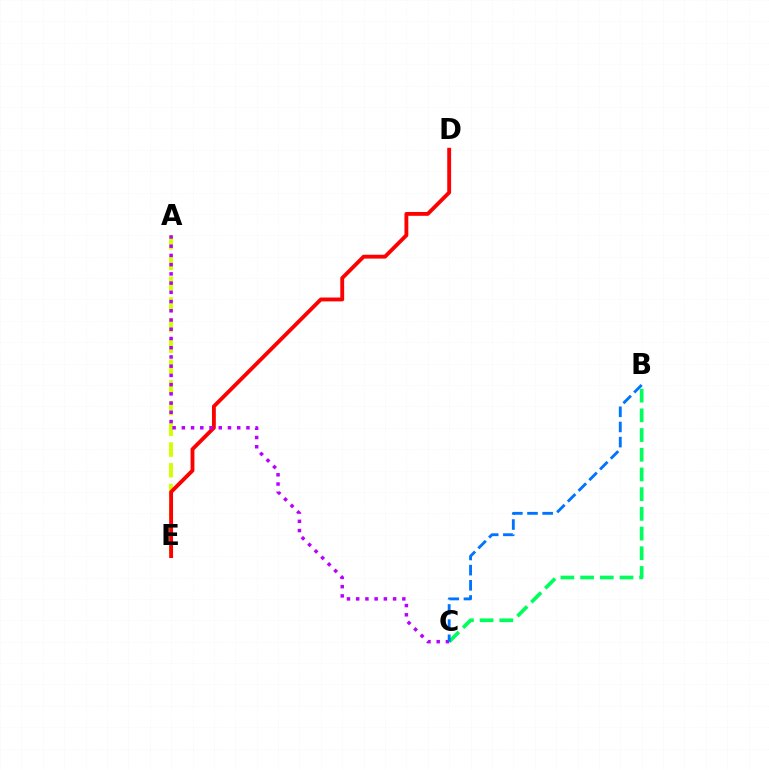{('A', 'E'): [{'color': '#d1ff00', 'line_style': 'dashed', 'thickness': 2.82}], ('D', 'E'): [{'color': '#ff0000', 'line_style': 'solid', 'thickness': 2.77}], ('B', 'C'): [{'color': '#00ff5c', 'line_style': 'dashed', 'thickness': 2.68}, {'color': '#0074ff', 'line_style': 'dashed', 'thickness': 2.06}], ('A', 'C'): [{'color': '#b900ff', 'line_style': 'dotted', 'thickness': 2.51}]}